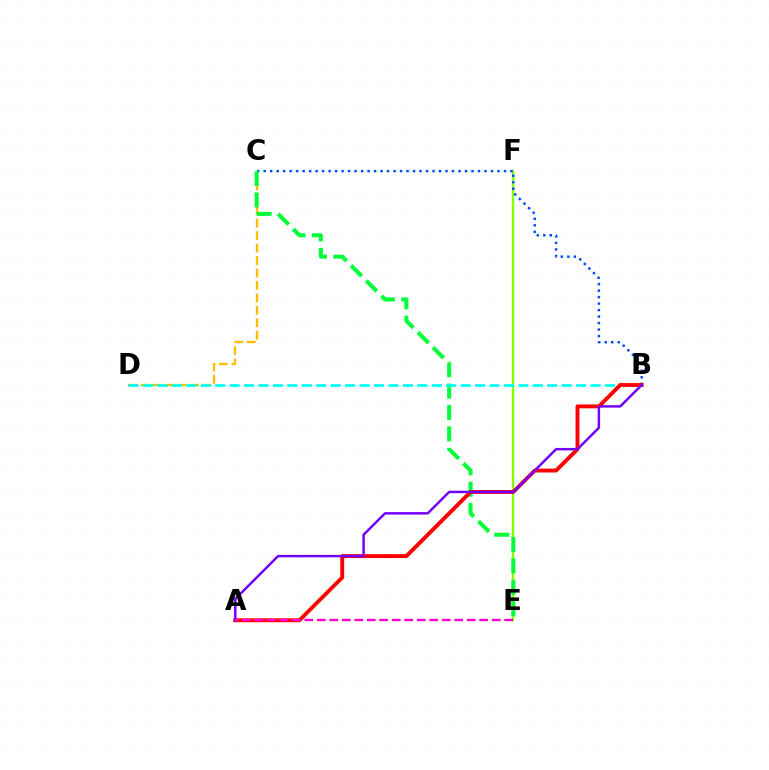{('C', 'D'): [{'color': '#ffbd00', 'line_style': 'dashed', 'thickness': 1.69}], ('E', 'F'): [{'color': '#84ff00', 'line_style': 'solid', 'thickness': 1.73}], ('B', 'C'): [{'color': '#004bff', 'line_style': 'dotted', 'thickness': 1.76}], ('C', 'E'): [{'color': '#00ff39', 'line_style': 'dashed', 'thickness': 2.91}], ('B', 'D'): [{'color': '#00fff6', 'line_style': 'dashed', 'thickness': 1.96}], ('A', 'B'): [{'color': '#ff0000', 'line_style': 'solid', 'thickness': 2.8}, {'color': '#7200ff', 'line_style': 'solid', 'thickness': 1.78}], ('A', 'E'): [{'color': '#ff00cf', 'line_style': 'dashed', 'thickness': 1.7}]}